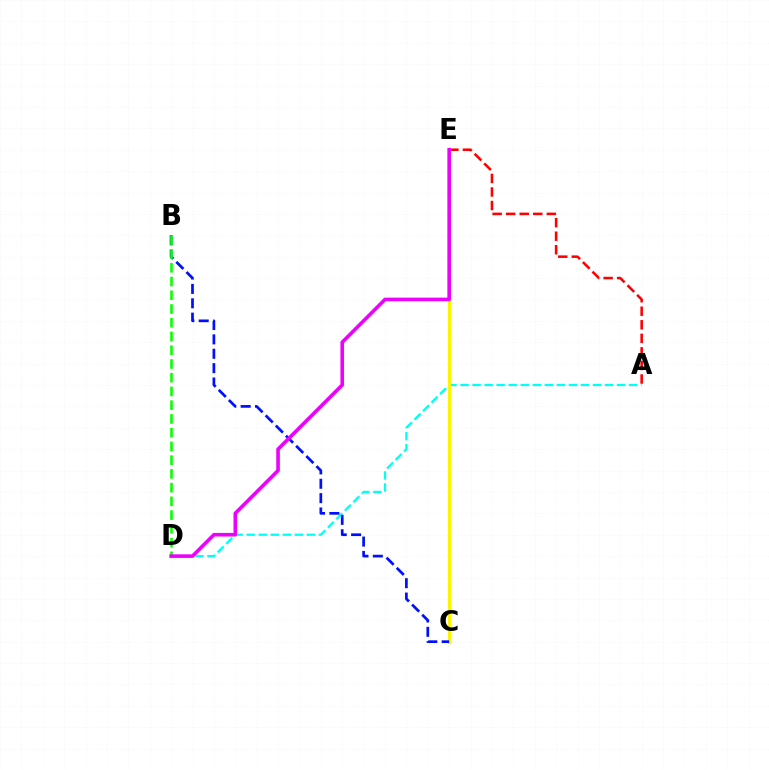{('A', 'E'): [{'color': '#ff0000', 'line_style': 'dashed', 'thickness': 1.84}], ('A', 'D'): [{'color': '#00fff6', 'line_style': 'dashed', 'thickness': 1.64}], ('C', 'E'): [{'color': '#fcf500', 'line_style': 'solid', 'thickness': 2.28}], ('B', 'C'): [{'color': '#0010ff', 'line_style': 'dashed', 'thickness': 1.95}], ('B', 'D'): [{'color': '#08ff00', 'line_style': 'dashed', 'thickness': 1.87}], ('D', 'E'): [{'color': '#ee00ff', 'line_style': 'solid', 'thickness': 2.6}]}